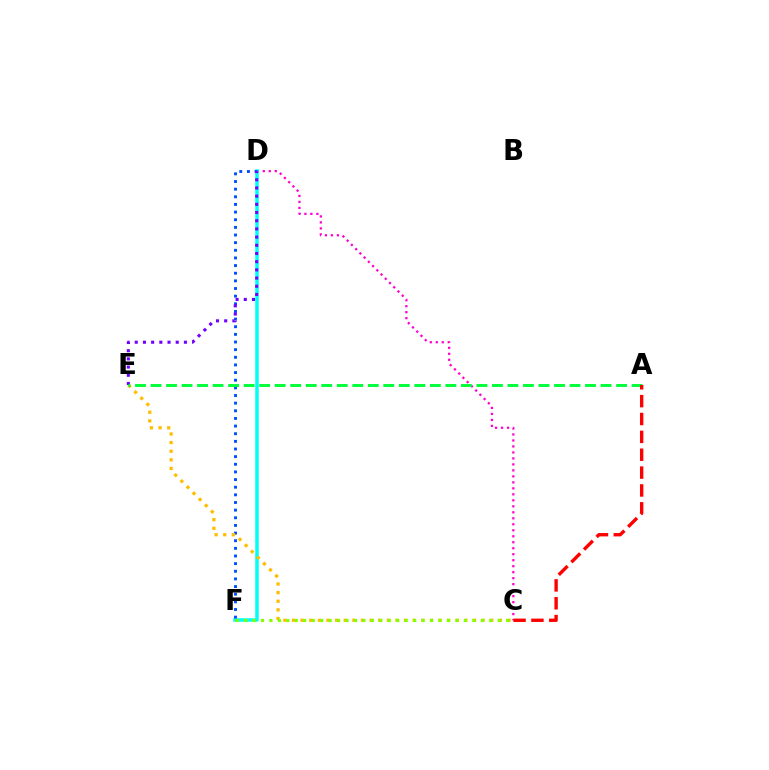{('C', 'D'): [{'color': '#ff00cf', 'line_style': 'dotted', 'thickness': 1.63}], ('D', 'F'): [{'color': '#00fff6', 'line_style': 'solid', 'thickness': 2.54}, {'color': '#004bff', 'line_style': 'dotted', 'thickness': 2.08}], ('C', 'E'): [{'color': '#ffbd00', 'line_style': 'dotted', 'thickness': 2.34}], ('C', 'F'): [{'color': '#84ff00', 'line_style': 'dotted', 'thickness': 2.3}], ('D', 'E'): [{'color': '#7200ff', 'line_style': 'dotted', 'thickness': 2.23}], ('A', 'E'): [{'color': '#00ff39', 'line_style': 'dashed', 'thickness': 2.11}], ('A', 'C'): [{'color': '#ff0000', 'line_style': 'dashed', 'thickness': 2.43}]}